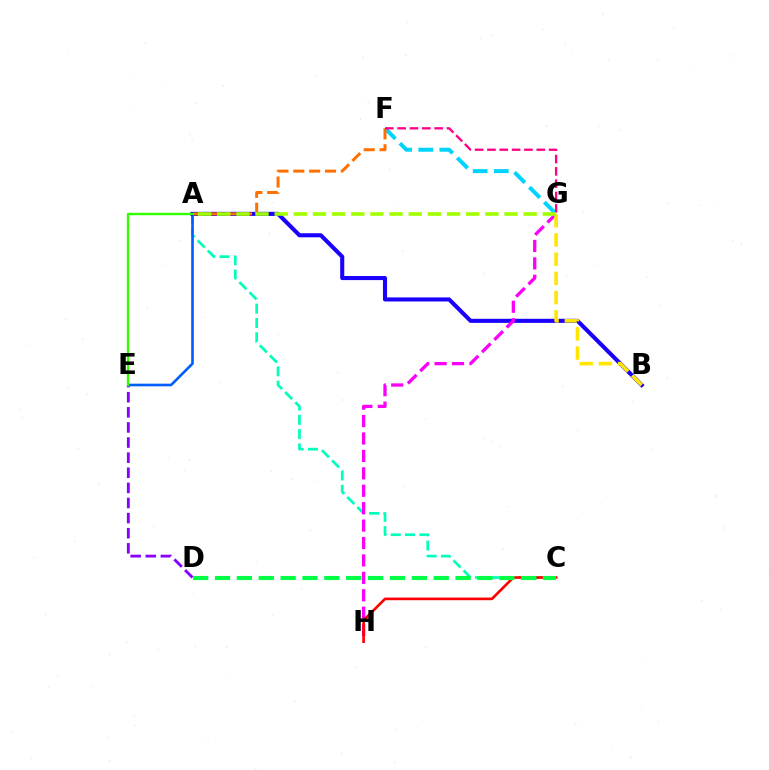{('A', 'C'): [{'color': '#00ffbb', 'line_style': 'dashed', 'thickness': 1.95}], ('D', 'E'): [{'color': '#8a00ff', 'line_style': 'dashed', 'thickness': 2.05}], ('A', 'E'): [{'color': '#005dff', 'line_style': 'solid', 'thickness': 1.9}, {'color': '#31ff00', 'line_style': 'solid', 'thickness': 1.73}], ('A', 'B'): [{'color': '#1900ff', 'line_style': 'solid', 'thickness': 2.93}], ('F', 'G'): [{'color': '#00d3ff', 'line_style': 'dashed', 'thickness': 2.87}, {'color': '#ff0088', 'line_style': 'dashed', 'thickness': 1.68}], ('A', 'F'): [{'color': '#ff7000', 'line_style': 'dashed', 'thickness': 2.15}], ('G', 'H'): [{'color': '#fa00f9', 'line_style': 'dashed', 'thickness': 2.37}], ('B', 'G'): [{'color': '#ffe600', 'line_style': 'dashed', 'thickness': 2.61}], ('C', 'H'): [{'color': '#ff0000', 'line_style': 'solid', 'thickness': 1.89}], ('C', 'D'): [{'color': '#00ff45', 'line_style': 'dashed', 'thickness': 2.97}], ('A', 'G'): [{'color': '#a2ff00', 'line_style': 'dashed', 'thickness': 2.6}]}